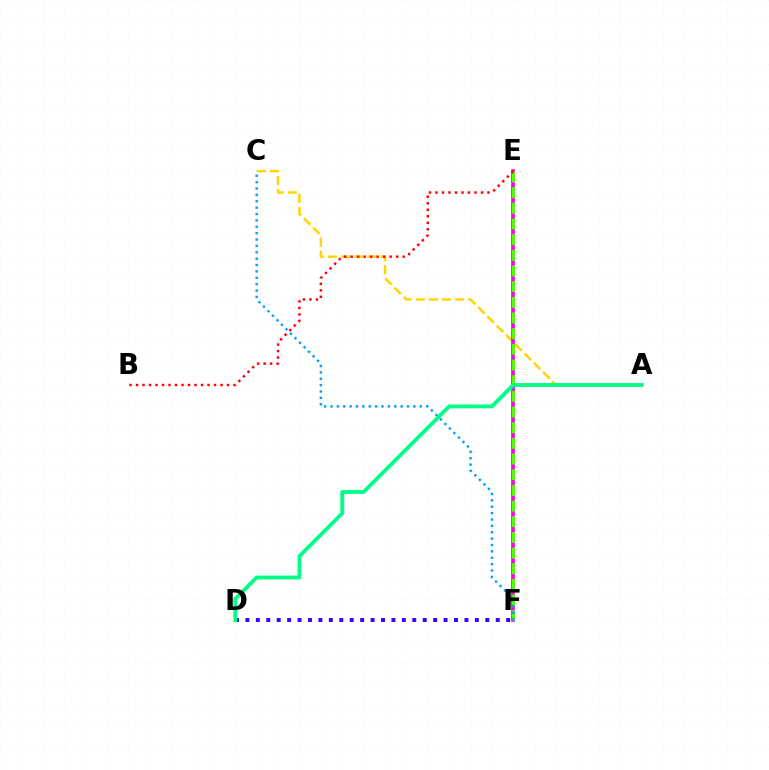{('D', 'F'): [{'color': '#3700ff', 'line_style': 'dotted', 'thickness': 2.83}], ('A', 'C'): [{'color': '#ffd500', 'line_style': 'dashed', 'thickness': 1.78}], ('E', 'F'): [{'color': '#ff00ed', 'line_style': 'solid', 'thickness': 2.68}, {'color': '#4fff00', 'line_style': 'dashed', 'thickness': 2.13}], ('A', 'D'): [{'color': '#00ff86', 'line_style': 'solid', 'thickness': 2.78}], ('C', 'F'): [{'color': '#009eff', 'line_style': 'dotted', 'thickness': 1.73}], ('B', 'E'): [{'color': '#ff0000', 'line_style': 'dotted', 'thickness': 1.77}]}